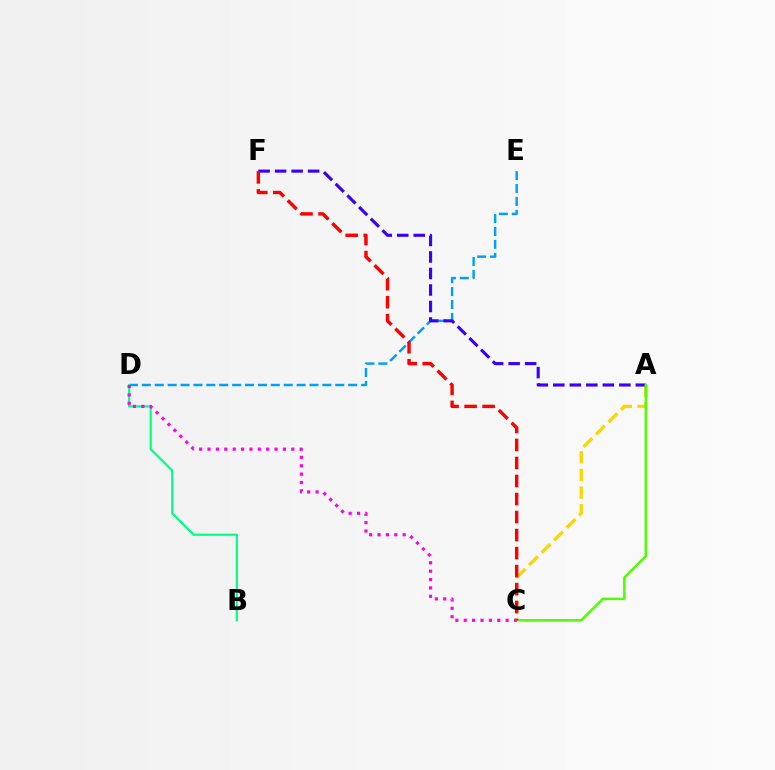{('D', 'E'): [{'color': '#009eff', 'line_style': 'dashed', 'thickness': 1.75}], ('A', 'C'): [{'color': '#ffd500', 'line_style': 'dashed', 'thickness': 2.39}, {'color': '#4fff00', 'line_style': 'solid', 'thickness': 1.79}], ('B', 'D'): [{'color': '#00ff86', 'line_style': 'solid', 'thickness': 1.57}], ('A', 'F'): [{'color': '#3700ff', 'line_style': 'dashed', 'thickness': 2.24}], ('C', 'F'): [{'color': '#ff0000', 'line_style': 'dashed', 'thickness': 2.45}], ('C', 'D'): [{'color': '#ff00ed', 'line_style': 'dotted', 'thickness': 2.28}]}